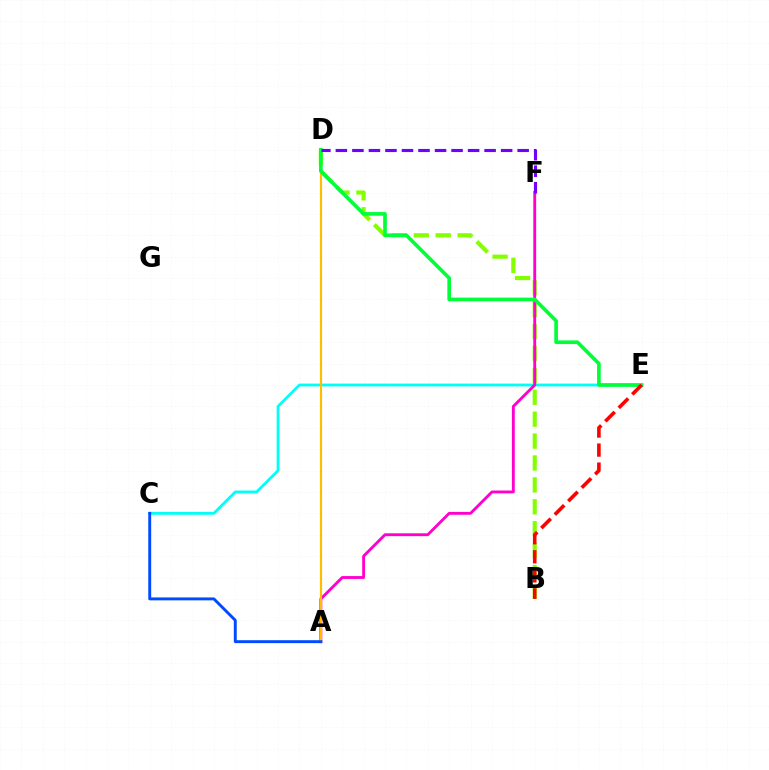{('B', 'D'): [{'color': '#84ff00', 'line_style': 'dashed', 'thickness': 2.98}], ('C', 'E'): [{'color': '#00fff6', 'line_style': 'solid', 'thickness': 2.02}], ('A', 'F'): [{'color': '#ff00cf', 'line_style': 'solid', 'thickness': 2.06}], ('A', 'D'): [{'color': '#ffbd00', 'line_style': 'solid', 'thickness': 1.55}], ('D', 'E'): [{'color': '#00ff39', 'line_style': 'solid', 'thickness': 2.63}], ('B', 'E'): [{'color': '#ff0000', 'line_style': 'dashed', 'thickness': 2.59}], ('A', 'C'): [{'color': '#004bff', 'line_style': 'solid', 'thickness': 2.1}], ('D', 'F'): [{'color': '#7200ff', 'line_style': 'dashed', 'thickness': 2.24}]}